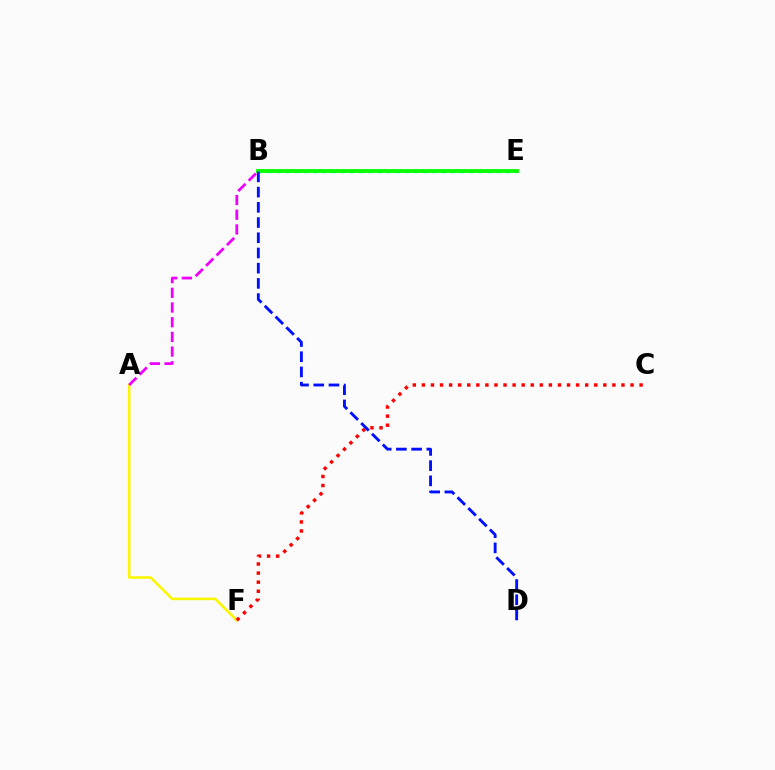{('A', 'F'): [{'color': '#fcf500', 'line_style': 'solid', 'thickness': 1.86}], ('B', 'E'): [{'color': '#00fff6', 'line_style': 'dotted', 'thickness': 2.49}, {'color': '#08ff00', 'line_style': 'solid', 'thickness': 2.77}], ('A', 'B'): [{'color': '#ee00ff', 'line_style': 'dashed', 'thickness': 2.0}], ('C', 'F'): [{'color': '#ff0000', 'line_style': 'dotted', 'thickness': 2.46}], ('B', 'D'): [{'color': '#0010ff', 'line_style': 'dashed', 'thickness': 2.07}]}